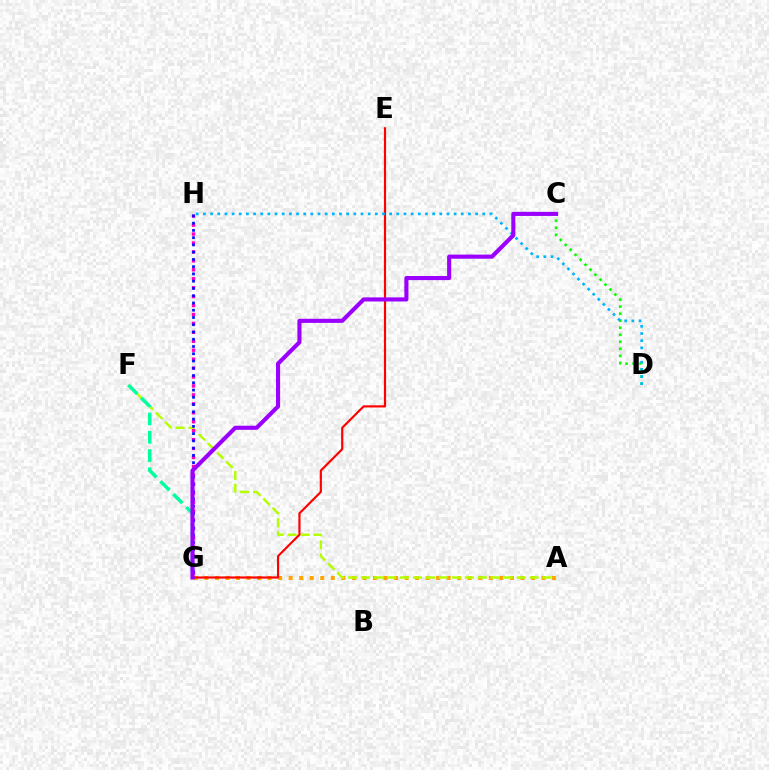{('C', 'D'): [{'color': '#08ff00', 'line_style': 'dotted', 'thickness': 1.91}], ('A', 'G'): [{'color': '#ffa500', 'line_style': 'dotted', 'thickness': 2.86}], ('A', 'F'): [{'color': '#b3ff00', 'line_style': 'dashed', 'thickness': 1.76}], ('G', 'H'): [{'color': '#ff00bd', 'line_style': 'dotted', 'thickness': 2.43}, {'color': '#0010ff', 'line_style': 'dotted', 'thickness': 1.97}], ('E', 'G'): [{'color': '#ff0000', 'line_style': 'solid', 'thickness': 1.56}], ('F', 'G'): [{'color': '#00ff9d', 'line_style': 'dashed', 'thickness': 2.48}], ('D', 'H'): [{'color': '#00b5ff', 'line_style': 'dotted', 'thickness': 1.95}], ('C', 'G'): [{'color': '#9b00ff', 'line_style': 'solid', 'thickness': 2.95}]}